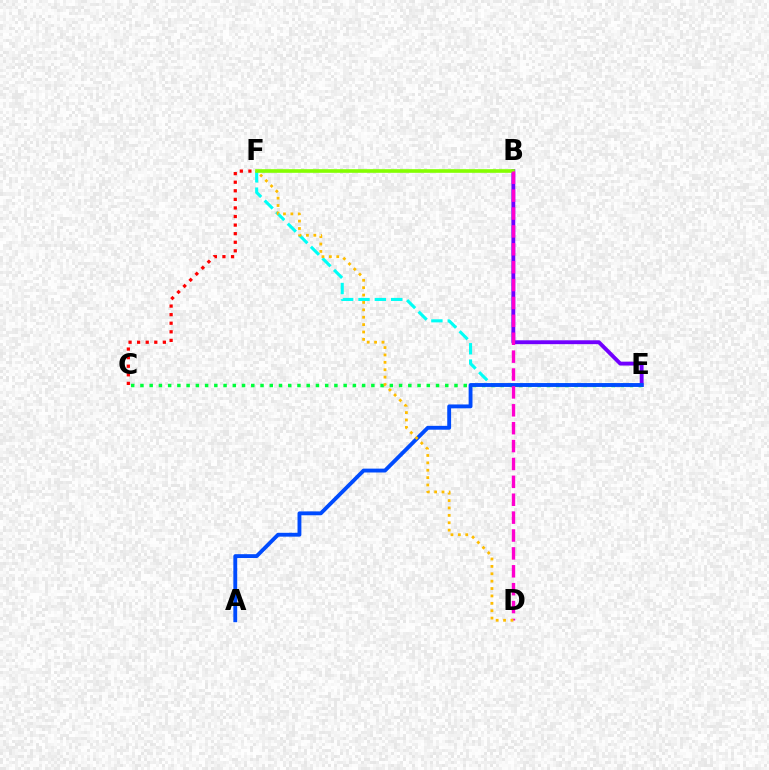{('B', 'E'): [{'color': '#7200ff', 'line_style': 'solid', 'thickness': 2.79}], ('E', 'F'): [{'color': '#00fff6', 'line_style': 'dashed', 'thickness': 2.22}], ('C', 'F'): [{'color': '#ff0000', 'line_style': 'dotted', 'thickness': 2.33}], ('C', 'E'): [{'color': '#00ff39', 'line_style': 'dotted', 'thickness': 2.51}], ('A', 'E'): [{'color': '#004bff', 'line_style': 'solid', 'thickness': 2.78}], ('B', 'F'): [{'color': '#84ff00', 'line_style': 'solid', 'thickness': 2.62}], ('B', 'D'): [{'color': '#ff00cf', 'line_style': 'dashed', 'thickness': 2.43}], ('D', 'F'): [{'color': '#ffbd00', 'line_style': 'dotted', 'thickness': 2.01}]}